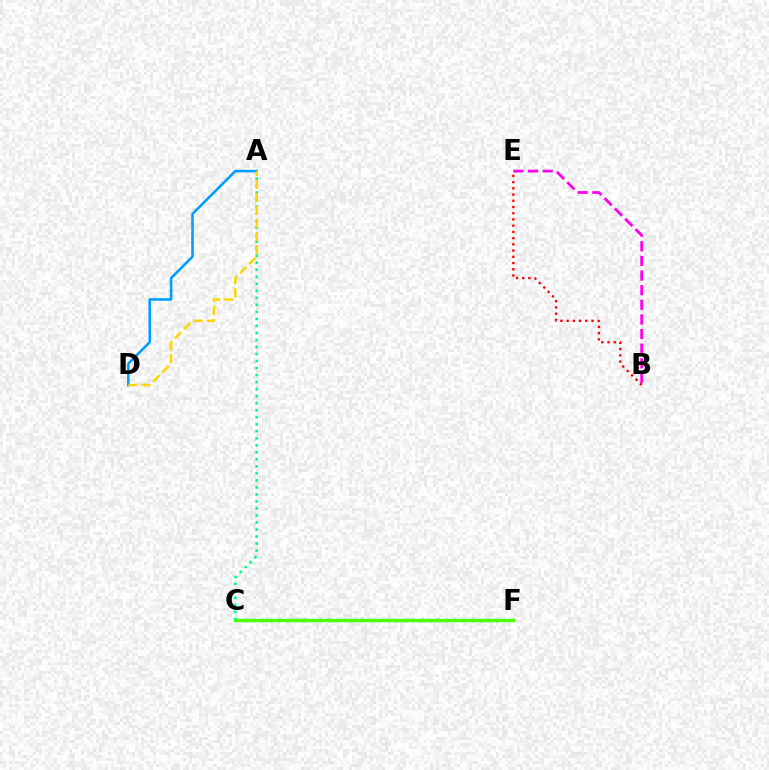{('B', 'E'): [{'color': '#ff0000', 'line_style': 'dotted', 'thickness': 1.69}, {'color': '#ff00ed', 'line_style': 'dashed', 'thickness': 1.99}], ('C', 'F'): [{'color': '#3700ff', 'line_style': 'dotted', 'thickness': 2.28}, {'color': '#4fff00', 'line_style': 'solid', 'thickness': 2.45}], ('A', 'D'): [{'color': '#009eff', 'line_style': 'solid', 'thickness': 1.84}, {'color': '#ffd500', 'line_style': 'dashed', 'thickness': 1.77}], ('A', 'C'): [{'color': '#00ff86', 'line_style': 'dotted', 'thickness': 1.91}]}